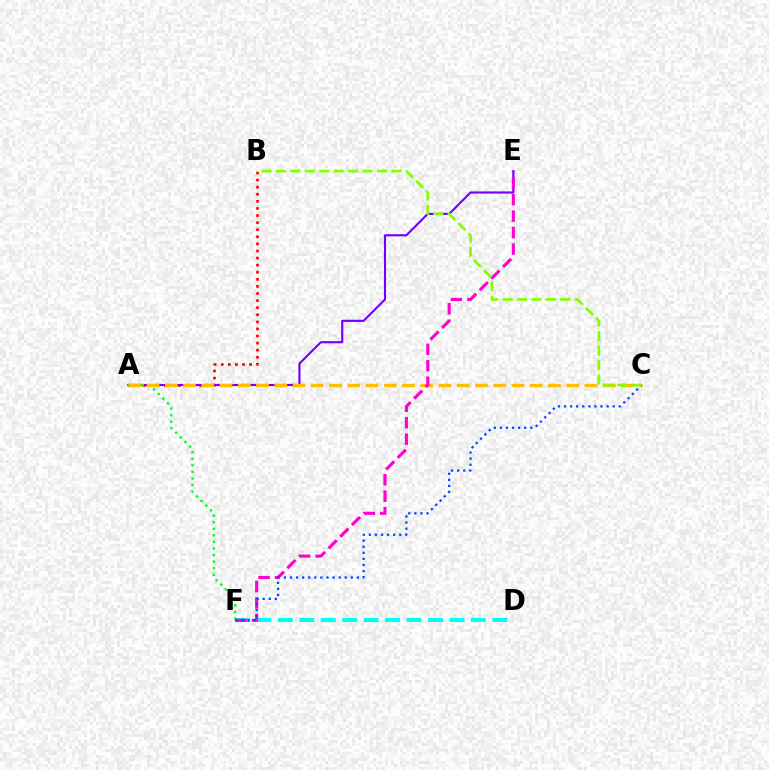{('A', 'B'): [{'color': '#ff0000', 'line_style': 'dotted', 'thickness': 1.93}], ('D', 'F'): [{'color': '#00fff6', 'line_style': 'dashed', 'thickness': 2.91}], ('A', 'E'): [{'color': '#7200ff', 'line_style': 'solid', 'thickness': 1.53}], ('A', 'F'): [{'color': '#00ff39', 'line_style': 'dotted', 'thickness': 1.78}], ('A', 'C'): [{'color': '#ffbd00', 'line_style': 'dashed', 'thickness': 2.48}], ('E', 'F'): [{'color': '#ff00cf', 'line_style': 'dashed', 'thickness': 2.24}], ('C', 'F'): [{'color': '#004bff', 'line_style': 'dotted', 'thickness': 1.65}], ('B', 'C'): [{'color': '#84ff00', 'line_style': 'dashed', 'thickness': 1.96}]}